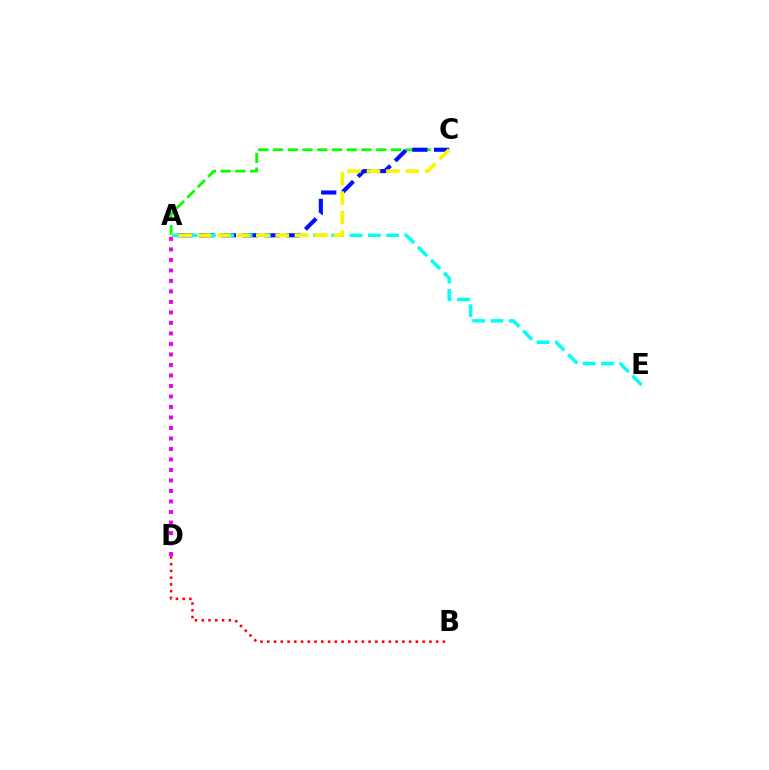{('A', 'C'): [{'color': '#08ff00', 'line_style': 'dashed', 'thickness': 2.0}, {'color': '#0010ff', 'line_style': 'dashed', 'thickness': 2.96}, {'color': '#fcf500', 'line_style': 'dashed', 'thickness': 2.64}], ('A', 'D'): [{'color': '#ee00ff', 'line_style': 'dotted', 'thickness': 2.85}], ('A', 'E'): [{'color': '#00fff6', 'line_style': 'dashed', 'thickness': 2.49}], ('B', 'D'): [{'color': '#ff0000', 'line_style': 'dotted', 'thickness': 1.84}]}